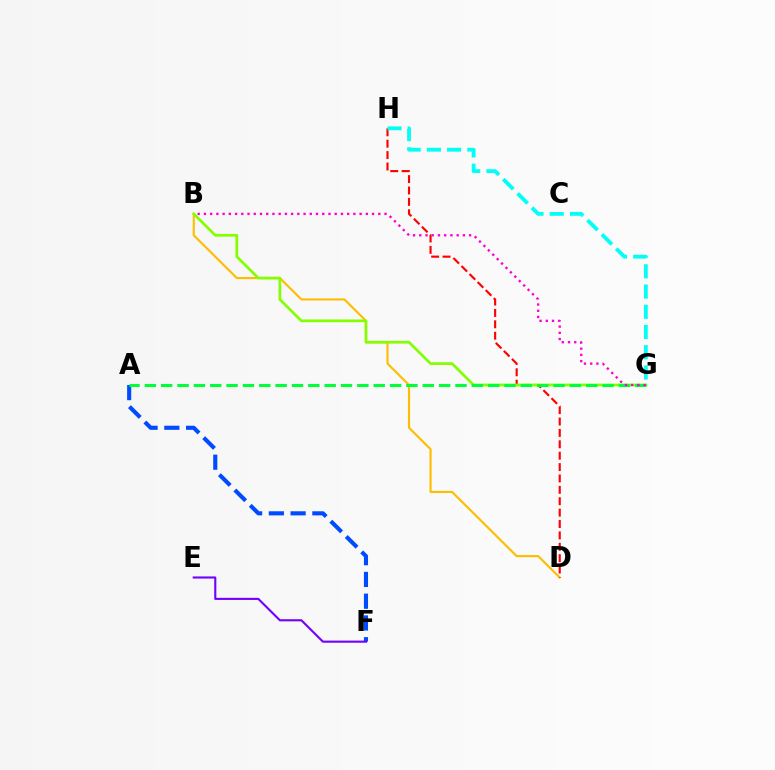{('B', 'D'): [{'color': '#ffbd00', 'line_style': 'solid', 'thickness': 1.53}], ('D', 'H'): [{'color': '#ff0000', 'line_style': 'dashed', 'thickness': 1.55}], ('A', 'F'): [{'color': '#004bff', 'line_style': 'dashed', 'thickness': 2.96}], ('B', 'G'): [{'color': '#84ff00', 'line_style': 'solid', 'thickness': 1.96}, {'color': '#ff00cf', 'line_style': 'dotted', 'thickness': 1.69}], ('E', 'F'): [{'color': '#7200ff', 'line_style': 'solid', 'thickness': 1.52}], ('A', 'G'): [{'color': '#00ff39', 'line_style': 'dashed', 'thickness': 2.22}], ('G', 'H'): [{'color': '#00fff6', 'line_style': 'dashed', 'thickness': 2.75}]}